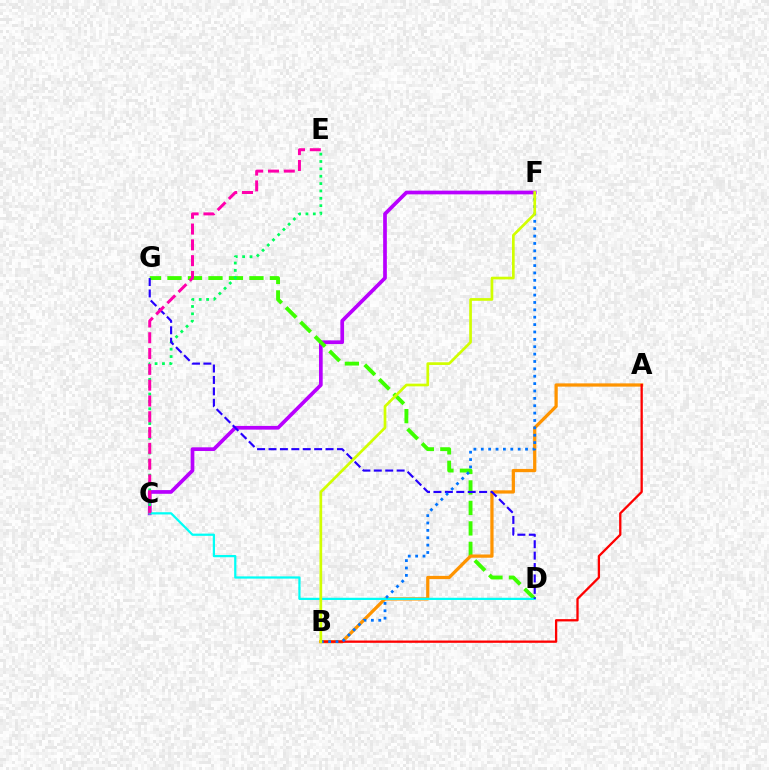{('C', 'F'): [{'color': '#b900ff', 'line_style': 'solid', 'thickness': 2.66}], ('D', 'G'): [{'color': '#3dff00', 'line_style': 'dashed', 'thickness': 2.78}, {'color': '#2500ff', 'line_style': 'dashed', 'thickness': 1.55}], ('A', 'B'): [{'color': '#ff9400', 'line_style': 'solid', 'thickness': 2.34}, {'color': '#ff0000', 'line_style': 'solid', 'thickness': 1.66}], ('C', 'D'): [{'color': '#00fff6', 'line_style': 'solid', 'thickness': 1.61}], ('C', 'E'): [{'color': '#00ff5c', 'line_style': 'dotted', 'thickness': 2.0}, {'color': '#ff00ac', 'line_style': 'dashed', 'thickness': 2.15}], ('B', 'F'): [{'color': '#0074ff', 'line_style': 'dotted', 'thickness': 2.0}, {'color': '#d1ff00', 'line_style': 'solid', 'thickness': 1.94}]}